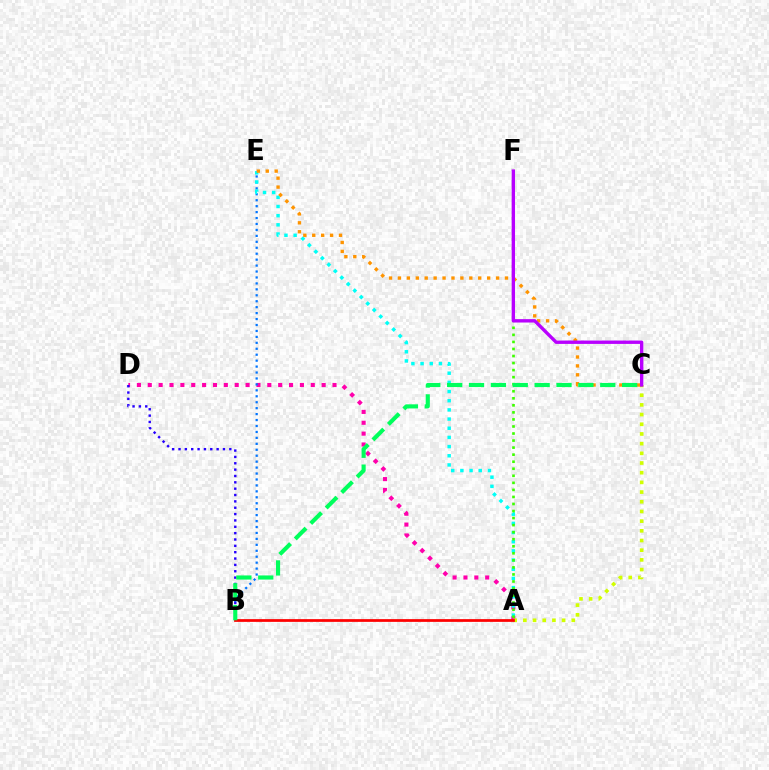{('A', 'D'): [{'color': '#ff00ac', 'line_style': 'dotted', 'thickness': 2.95}], ('B', 'E'): [{'color': '#0074ff', 'line_style': 'dotted', 'thickness': 1.61}], ('A', 'E'): [{'color': '#00fff6', 'line_style': 'dotted', 'thickness': 2.49}], ('B', 'D'): [{'color': '#2500ff', 'line_style': 'dotted', 'thickness': 1.73}], ('C', 'E'): [{'color': '#ff9400', 'line_style': 'dotted', 'thickness': 2.42}], ('A', 'C'): [{'color': '#d1ff00', 'line_style': 'dotted', 'thickness': 2.63}], ('A', 'B'): [{'color': '#ff0000', 'line_style': 'solid', 'thickness': 1.98}], ('A', 'F'): [{'color': '#3dff00', 'line_style': 'dotted', 'thickness': 1.91}], ('C', 'F'): [{'color': '#b900ff', 'line_style': 'solid', 'thickness': 2.43}], ('B', 'C'): [{'color': '#00ff5c', 'line_style': 'dashed', 'thickness': 2.97}]}